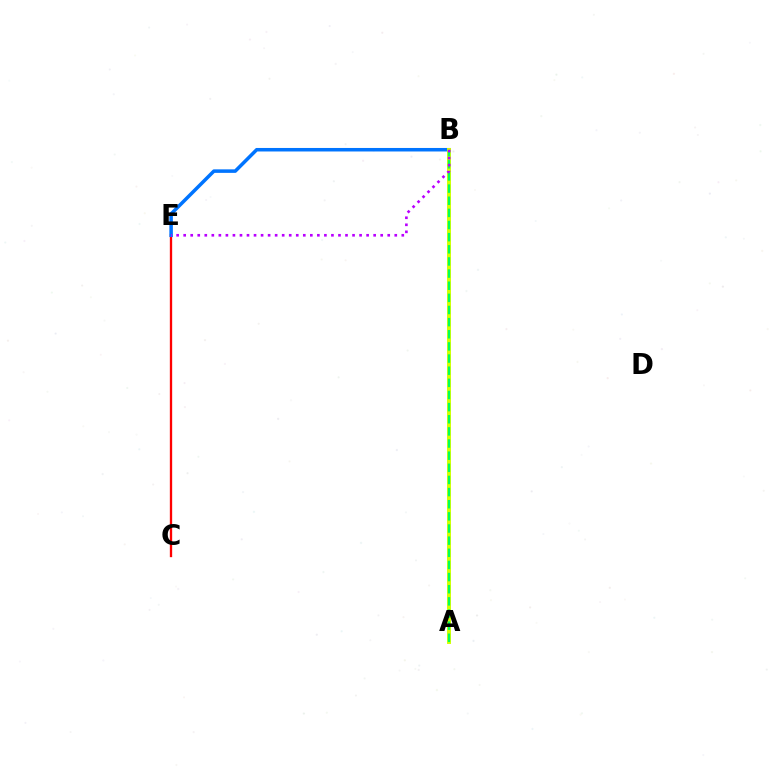{('C', 'E'): [{'color': '#ff0000', 'line_style': 'solid', 'thickness': 1.67}], ('B', 'E'): [{'color': '#0074ff', 'line_style': 'solid', 'thickness': 2.53}, {'color': '#b900ff', 'line_style': 'dotted', 'thickness': 1.91}], ('A', 'B'): [{'color': '#d1ff00', 'line_style': 'solid', 'thickness': 2.83}, {'color': '#00ff5c', 'line_style': 'dashed', 'thickness': 1.65}]}